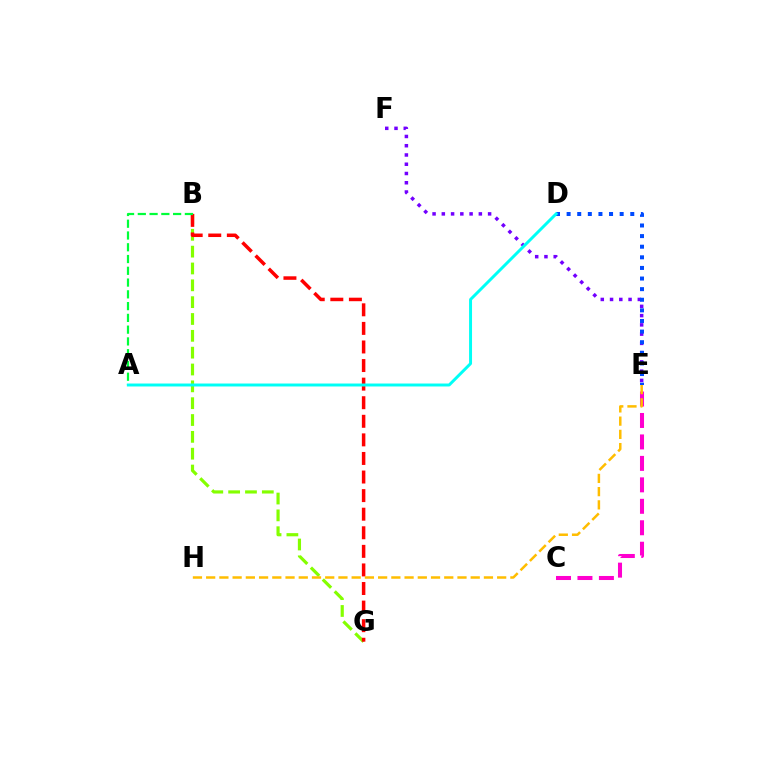{('B', 'G'): [{'color': '#84ff00', 'line_style': 'dashed', 'thickness': 2.29}, {'color': '#ff0000', 'line_style': 'dashed', 'thickness': 2.52}], ('E', 'F'): [{'color': '#7200ff', 'line_style': 'dotted', 'thickness': 2.52}], ('C', 'E'): [{'color': '#ff00cf', 'line_style': 'dashed', 'thickness': 2.92}], ('D', 'E'): [{'color': '#004bff', 'line_style': 'dotted', 'thickness': 2.88}], ('A', 'B'): [{'color': '#00ff39', 'line_style': 'dashed', 'thickness': 1.6}], ('A', 'D'): [{'color': '#00fff6', 'line_style': 'solid', 'thickness': 2.13}], ('E', 'H'): [{'color': '#ffbd00', 'line_style': 'dashed', 'thickness': 1.8}]}